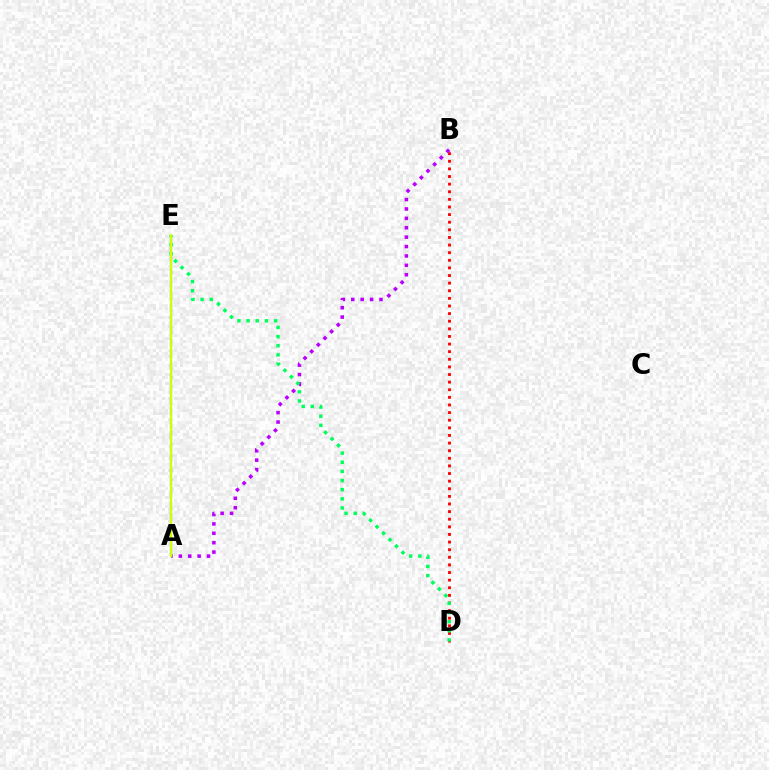{('B', 'D'): [{'color': '#ff0000', 'line_style': 'dotted', 'thickness': 2.07}], ('A', 'E'): [{'color': '#0074ff', 'line_style': 'dashed', 'thickness': 1.58}, {'color': '#d1ff00', 'line_style': 'solid', 'thickness': 1.6}], ('A', 'B'): [{'color': '#b900ff', 'line_style': 'dotted', 'thickness': 2.55}], ('D', 'E'): [{'color': '#00ff5c', 'line_style': 'dotted', 'thickness': 2.49}]}